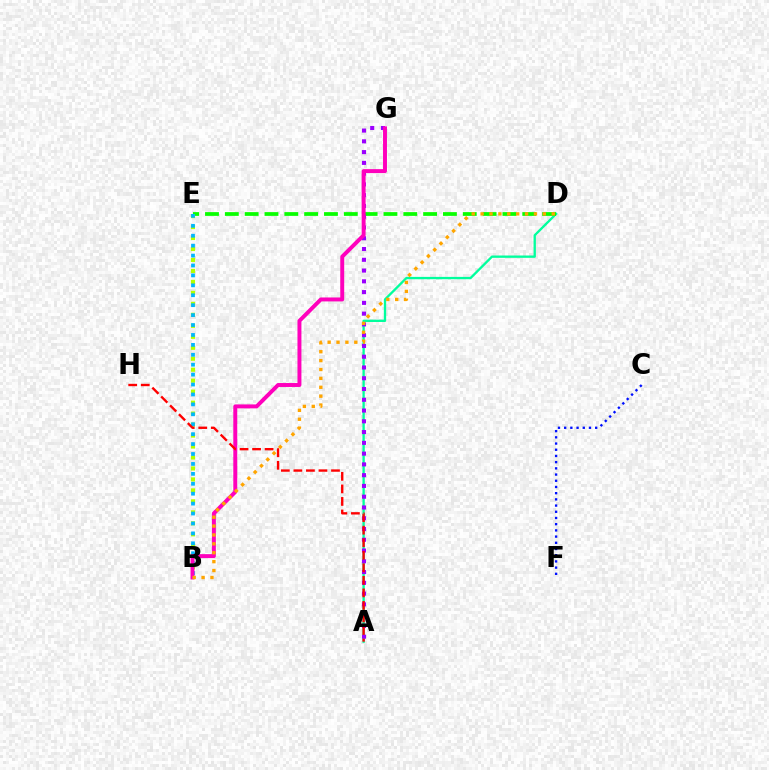{('A', 'D'): [{'color': '#00ff9d', 'line_style': 'solid', 'thickness': 1.67}], ('D', 'E'): [{'color': '#08ff00', 'line_style': 'dashed', 'thickness': 2.69}], ('A', 'G'): [{'color': '#9b00ff', 'line_style': 'dotted', 'thickness': 2.93}], ('B', 'E'): [{'color': '#b3ff00', 'line_style': 'dotted', 'thickness': 2.98}, {'color': '#00b5ff', 'line_style': 'dotted', 'thickness': 2.7}], ('B', 'G'): [{'color': '#ff00bd', 'line_style': 'solid', 'thickness': 2.84}], ('C', 'F'): [{'color': '#0010ff', 'line_style': 'dotted', 'thickness': 1.69}], ('A', 'H'): [{'color': '#ff0000', 'line_style': 'dashed', 'thickness': 1.7}], ('B', 'D'): [{'color': '#ffa500', 'line_style': 'dotted', 'thickness': 2.42}]}